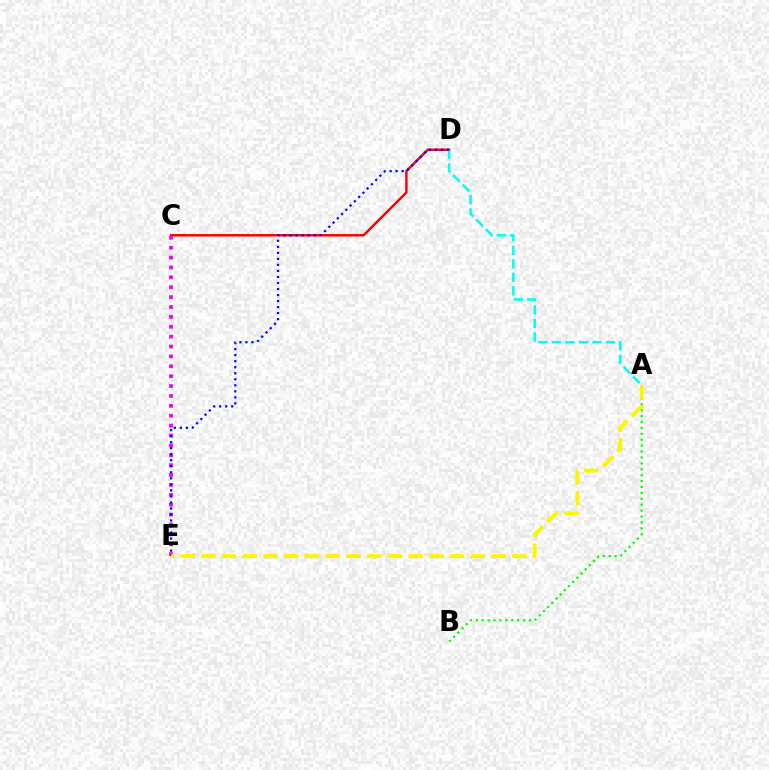{('C', 'D'): [{'color': '#ff0000', 'line_style': 'solid', 'thickness': 1.76}], ('C', 'E'): [{'color': '#ee00ff', 'line_style': 'dotted', 'thickness': 2.69}], ('A', 'B'): [{'color': '#08ff00', 'line_style': 'dotted', 'thickness': 1.6}], ('A', 'D'): [{'color': '#00fff6', 'line_style': 'dashed', 'thickness': 1.83}], ('D', 'E'): [{'color': '#0010ff', 'line_style': 'dotted', 'thickness': 1.64}], ('A', 'E'): [{'color': '#fcf500', 'line_style': 'dashed', 'thickness': 2.82}]}